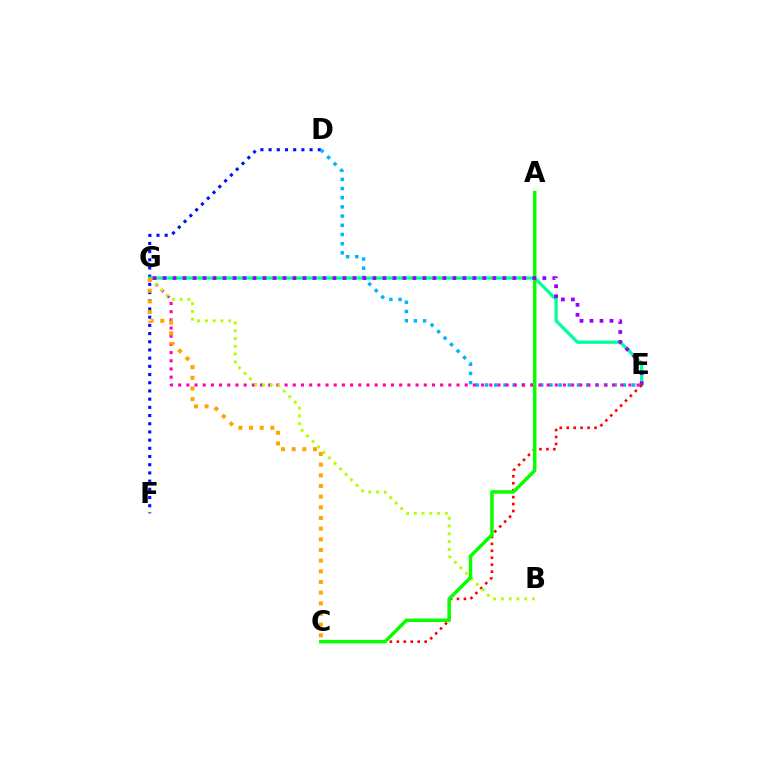{('D', 'F'): [{'color': '#0010ff', 'line_style': 'dotted', 'thickness': 2.23}], ('E', 'G'): [{'color': '#00ff9d', 'line_style': 'solid', 'thickness': 2.33}, {'color': '#ff00bd', 'line_style': 'dotted', 'thickness': 2.22}, {'color': '#9b00ff', 'line_style': 'dotted', 'thickness': 2.72}], ('D', 'E'): [{'color': '#00b5ff', 'line_style': 'dotted', 'thickness': 2.5}], ('C', 'E'): [{'color': '#ff0000', 'line_style': 'dotted', 'thickness': 1.89}], ('B', 'G'): [{'color': '#b3ff00', 'line_style': 'dotted', 'thickness': 2.11}], ('A', 'C'): [{'color': '#08ff00', 'line_style': 'solid', 'thickness': 2.5}], ('C', 'G'): [{'color': '#ffa500', 'line_style': 'dotted', 'thickness': 2.9}]}